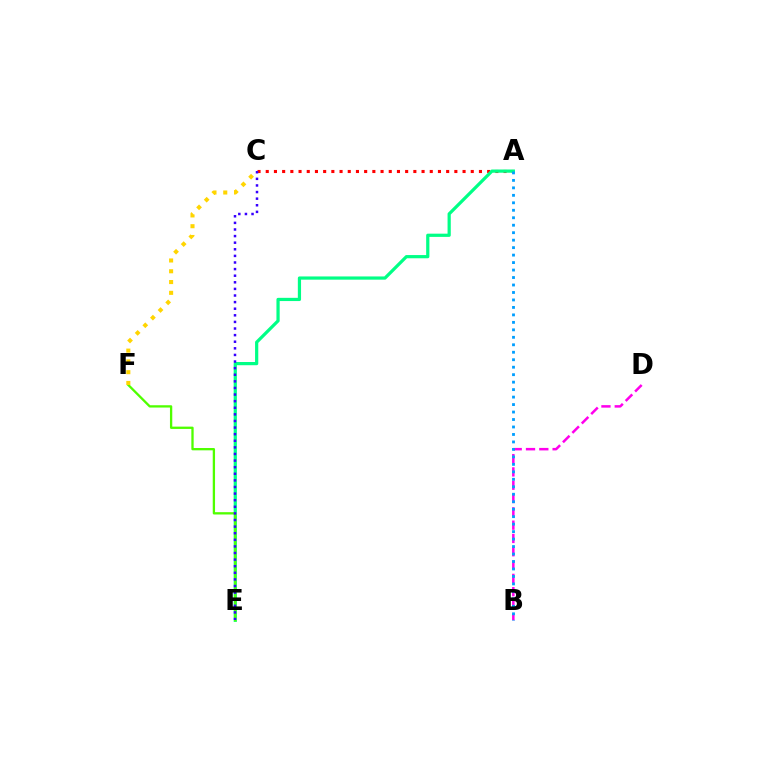{('A', 'C'): [{'color': '#ff0000', 'line_style': 'dotted', 'thickness': 2.23}], ('A', 'E'): [{'color': '#00ff86', 'line_style': 'solid', 'thickness': 2.32}], ('B', 'D'): [{'color': '#ff00ed', 'line_style': 'dashed', 'thickness': 1.81}], ('E', 'F'): [{'color': '#4fff00', 'line_style': 'solid', 'thickness': 1.66}], ('C', 'F'): [{'color': '#ffd500', 'line_style': 'dotted', 'thickness': 2.93}], ('A', 'B'): [{'color': '#009eff', 'line_style': 'dotted', 'thickness': 2.03}], ('C', 'E'): [{'color': '#3700ff', 'line_style': 'dotted', 'thickness': 1.79}]}